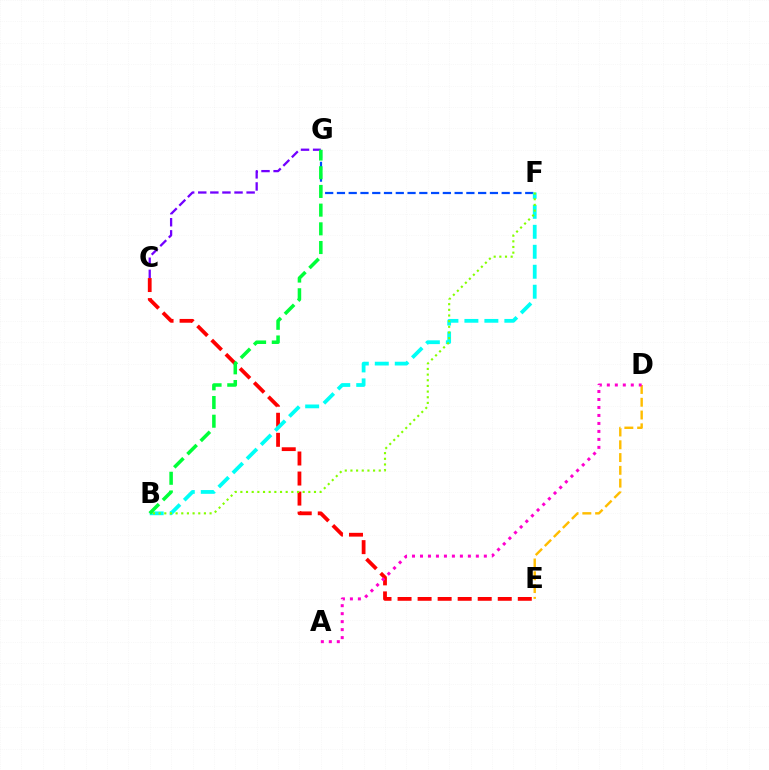{('C', 'E'): [{'color': '#ff0000', 'line_style': 'dashed', 'thickness': 2.72}], ('D', 'E'): [{'color': '#ffbd00', 'line_style': 'dashed', 'thickness': 1.74}], ('F', 'G'): [{'color': '#004bff', 'line_style': 'dashed', 'thickness': 1.6}], ('A', 'D'): [{'color': '#ff00cf', 'line_style': 'dotted', 'thickness': 2.17}], ('B', 'F'): [{'color': '#00fff6', 'line_style': 'dashed', 'thickness': 2.71}, {'color': '#84ff00', 'line_style': 'dotted', 'thickness': 1.54}], ('C', 'G'): [{'color': '#7200ff', 'line_style': 'dashed', 'thickness': 1.64}], ('B', 'G'): [{'color': '#00ff39', 'line_style': 'dashed', 'thickness': 2.54}]}